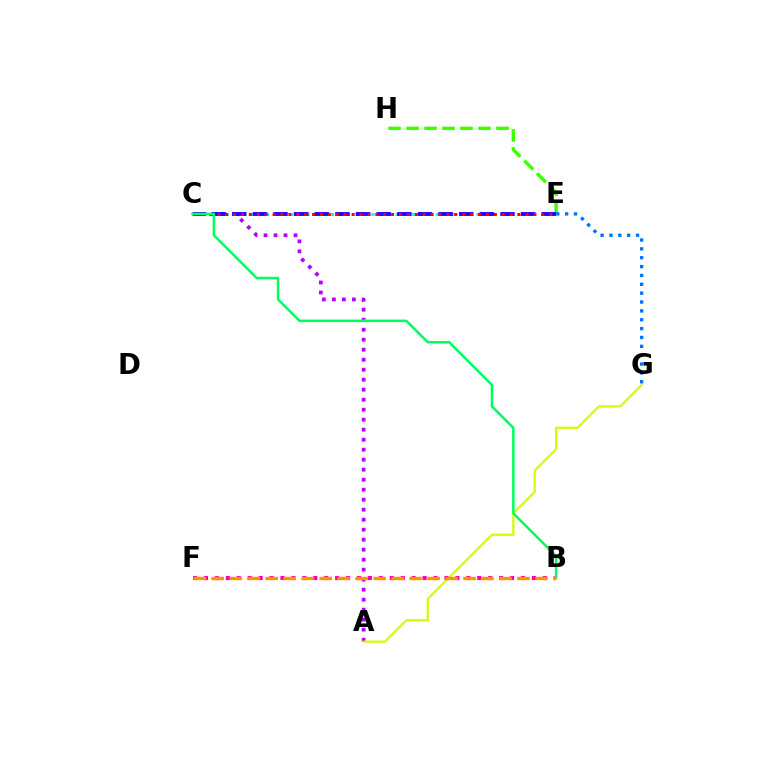{('A', 'C'): [{'color': '#b900ff', 'line_style': 'dotted', 'thickness': 2.72}], ('C', 'E'): [{'color': '#00fff6', 'line_style': 'dotted', 'thickness': 2.2}, {'color': '#2500ff', 'line_style': 'dashed', 'thickness': 2.8}, {'color': '#ff0000', 'line_style': 'dotted', 'thickness': 2.15}], ('E', 'H'): [{'color': '#3dff00', 'line_style': 'dashed', 'thickness': 2.44}], ('A', 'G'): [{'color': '#d1ff00', 'line_style': 'solid', 'thickness': 1.61}], ('B', 'F'): [{'color': '#ff00ac', 'line_style': 'dotted', 'thickness': 2.97}, {'color': '#ff9400', 'line_style': 'dashed', 'thickness': 2.44}], ('E', 'G'): [{'color': '#0074ff', 'line_style': 'dotted', 'thickness': 2.41}], ('B', 'C'): [{'color': '#00ff5c', 'line_style': 'solid', 'thickness': 1.8}]}